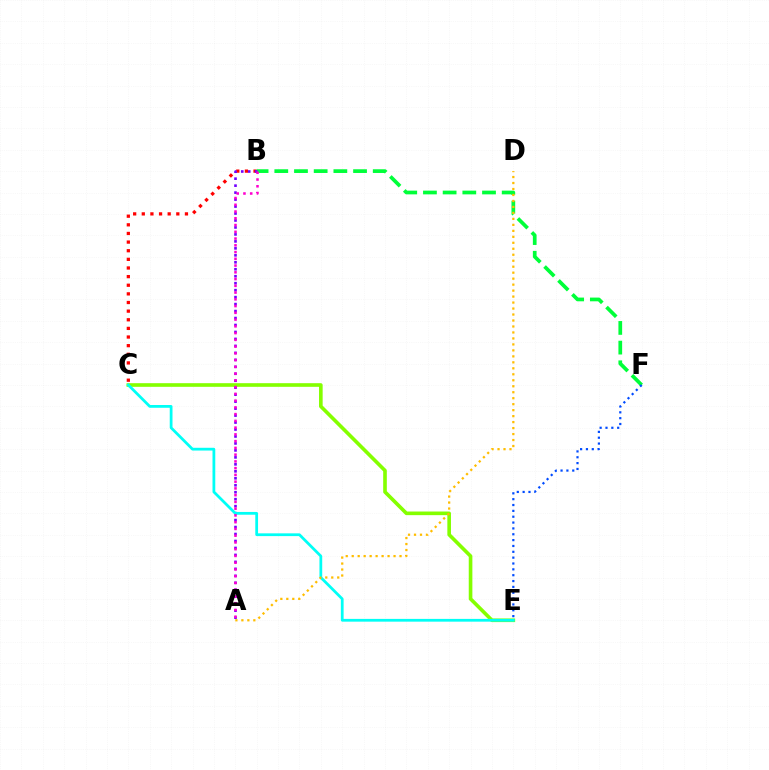{('B', 'C'): [{'color': '#ff0000', 'line_style': 'dotted', 'thickness': 2.35}], ('B', 'F'): [{'color': '#00ff39', 'line_style': 'dashed', 'thickness': 2.67}], ('C', 'E'): [{'color': '#84ff00', 'line_style': 'solid', 'thickness': 2.61}, {'color': '#00fff6', 'line_style': 'solid', 'thickness': 1.99}], ('A', 'B'): [{'color': '#7200ff', 'line_style': 'dotted', 'thickness': 1.89}, {'color': '#ff00cf', 'line_style': 'dotted', 'thickness': 1.83}], ('A', 'D'): [{'color': '#ffbd00', 'line_style': 'dotted', 'thickness': 1.62}], ('E', 'F'): [{'color': '#004bff', 'line_style': 'dotted', 'thickness': 1.59}]}